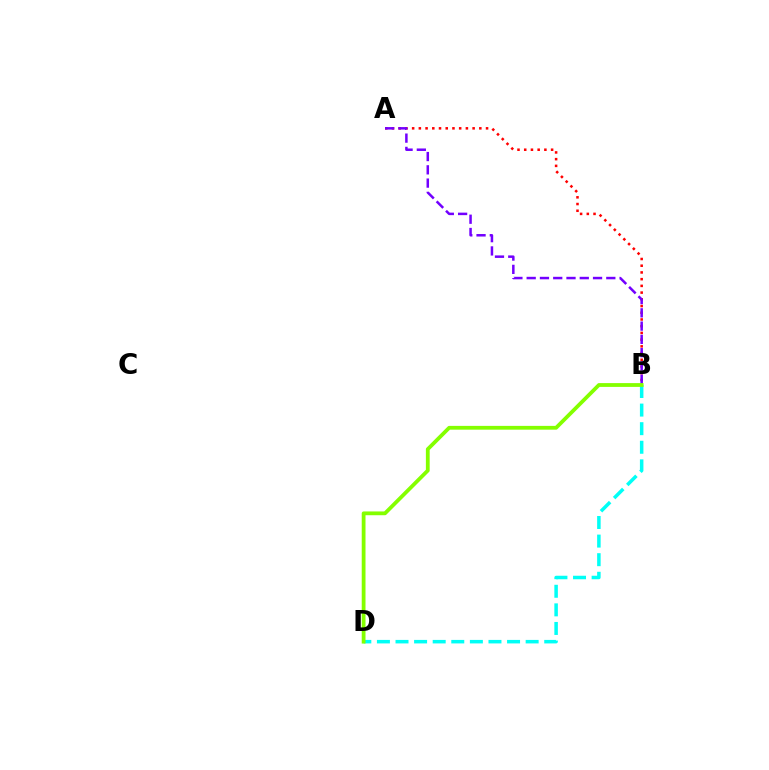{('A', 'B'): [{'color': '#ff0000', 'line_style': 'dotted', 'thickness': 1.83}, {'color': '#7200ff', 'line_style': 'dashed', 'thickness': 1.8}], ('B', 'D'): [{'color': '#00fff6', 'line_style': 'dashed', 'thickness': 2.53}, {'color': '#84ff00', 'line_style': 'solid', 'thickness': 2.73}]}